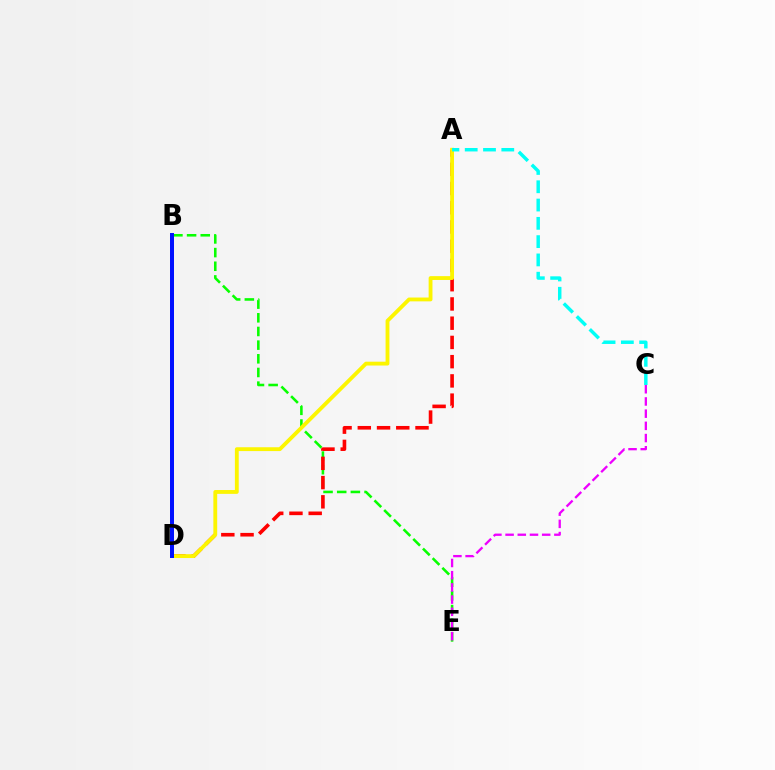{('B', 'E'): [{'color': '#08ff00', 'line_style': 'dashed', 'thickness': 1.86}], ('A', 'D'): [{'color': '#ff0000', 'line_style': 'dashed', 'thickness': 2.61}, {'color': '#fcf500', 'line_style': 'solid', 'thickness': 2.76}], ('C', 'E'): [{'color': '#ee00ff', 'line_style': 'dashed', 'thickness': 1.66}], ('A', 'C'): [{'color': '#00fff6', 'line_style': 'dashed', 'thickness': 2.48}], ('B', 'D'): [{'color': '#0010ff', 'line_style': 'solid', 'thickness': 2.87}]}